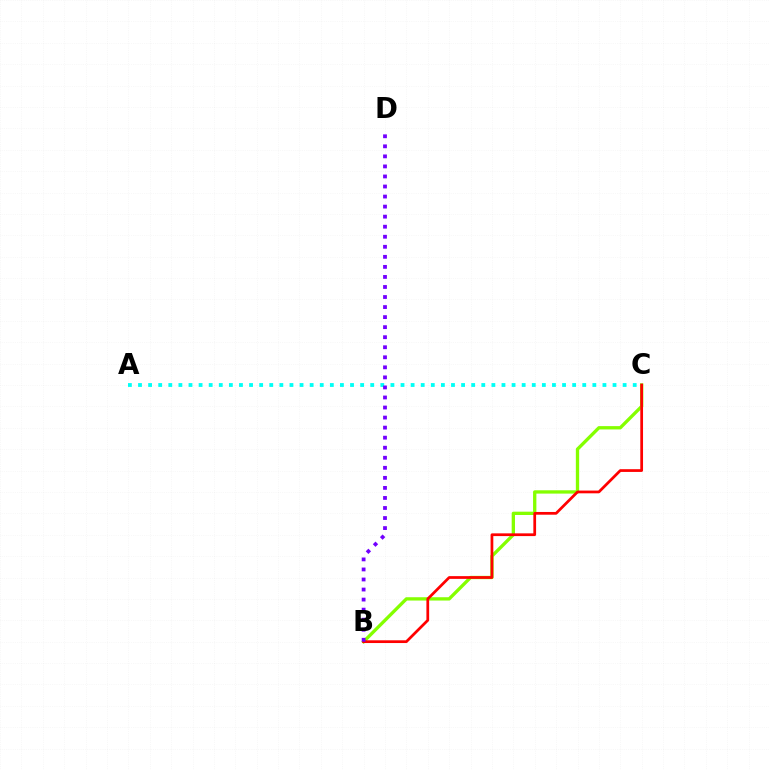{('B', 'C'): [{'color': '#84ff00', 'line_style': 'solid', 'thickness': 2.39}, {'color': '#ff0000', 'line_style': 'solid', 'thickness': 1.97}], ('A', 'C'): [{'color': '#00fff6', 'line_style': 'dotted', 'thickness': 2.74}], ('B', 'D'): [{'color': '#7200ff', 'line_style': 'dotted', 'thickness': 2.73}]}